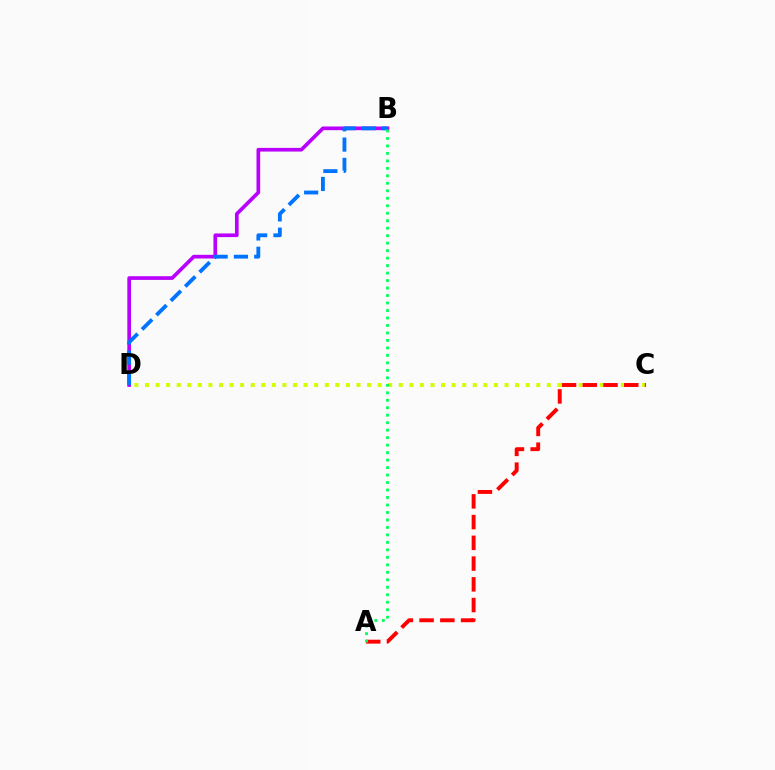{('B', 'D'): [{'color': '#b900ff', 'line_style': 'solid', 'thickness': 2.65}, {'color': '#0074ff', 'line_style': 'dashed', 'thickness': 2.76}], ('C', 'D'): [{'color': '#d1ff00', 'line_style': 'dotted', 'thickness': 2.87}], ('A', 'C'): [{'color': '#ff0000', 'line_style': 'dashed', 'thickness': 2.82}], ('A', 'B'): [{'color': '#00ff5c', 'line_style': 'dotted', 'thickness': 2.03}]}